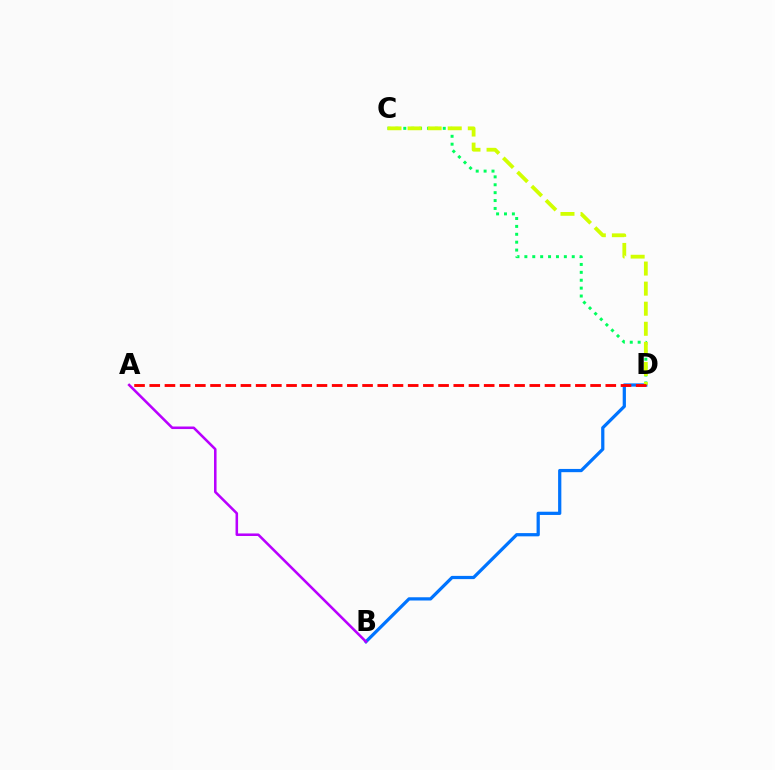{('B', 'D'): [{'color': '#0074ff', 'line_style': 'solid', 'thickness': 2.33}], ('C', 'D'): [{'color': '#00ff5c', 'line_style': 'dotted', 'thickness': 2.15}, {'color': '#d1ff00', 'line_style': 'dashed', 'thickness': 2.73}], ('A', 'B'): [{'color': '#b900ff', 'line_style': 'solid', 'thickness': 1.84}], ('A', 'D'): [{'color': '#ff0000', 'line_style': 'dashed', 'thickness': 2.07}]}